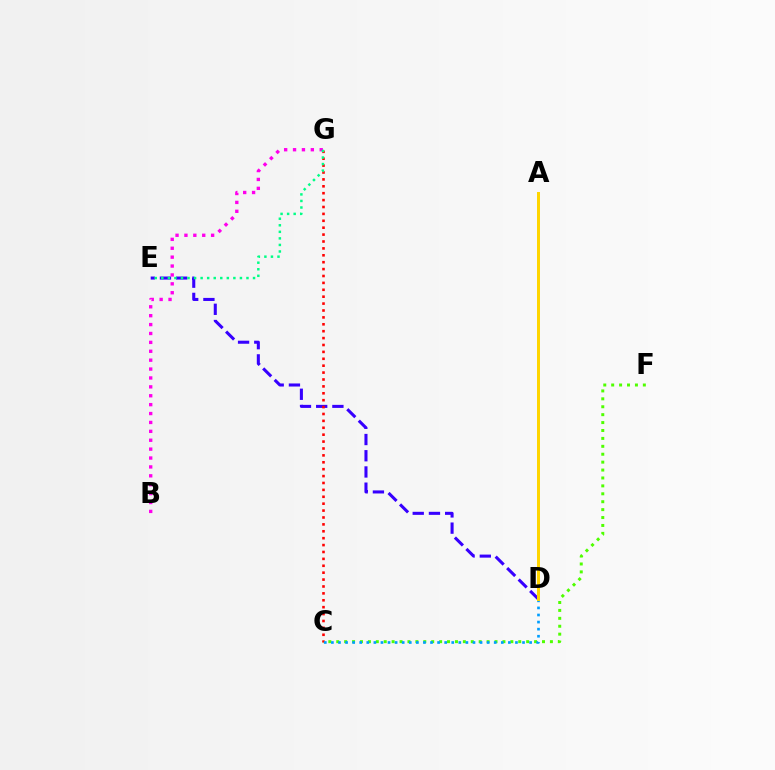{('C', 'F'): [{'color': '#4fff00', 'line_style': 'dotted', 'thickness': 2.15}], ('D', 'E'): [{'color': '#3700ff', 'line_style': 'dashed', 'thickness': 2.2}], ('B', 'G'): [{'color': '#ff00ed', 'line_style': 'dotted', 'thickness': 2.42}], ('C', 'G'): [{'color': '#ff0000', 'line_style': 'dotted', 'thickness': 1.87}], ('C', 'D'): [{'color': '#009eff', 'line_style': 'dotted', 'thickness': 1.92}], ('A', 'D'): [{'color': '#ffd500', 'line_style': 'solid', 'thickness': 2.15}], ('E', 'G'): [{'color': '#00ff86', 'line_style': 'dotted', 'thickness': 1.78}]}